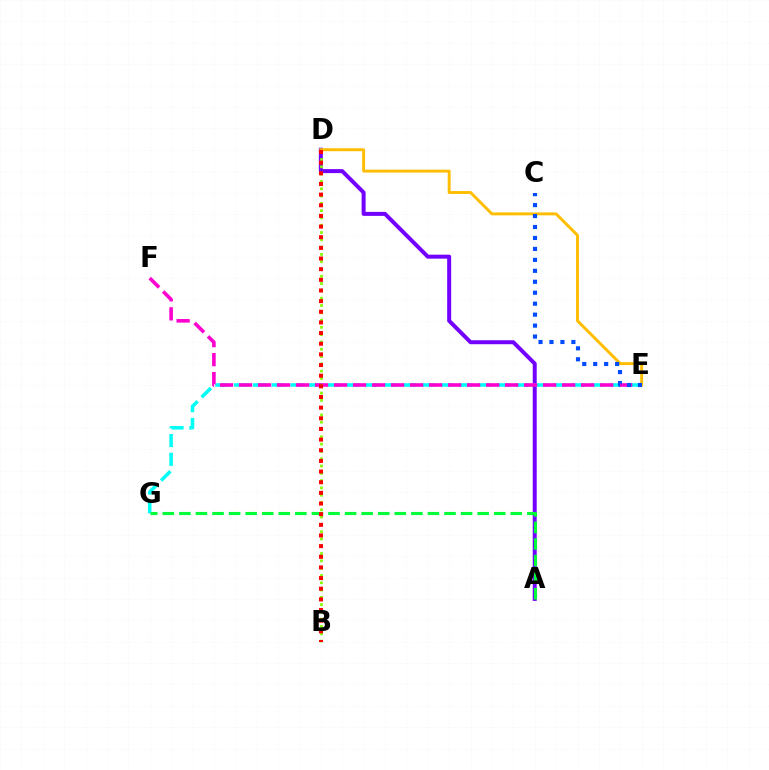{('A', 'D'): [{'color': '#7200ff', 'line_style': 'solid', 'thickness': 2.86}], ('D', 'E'): [{'color': '#ffbd00', 'line_style': 'solid', 'thickness': 2.11}], ('E', 'G'): [{'color': '#00fff6', 'line_style': 'dashed', 'thickness': 2.55}], ('A', 'G'): [{'color': '#00ff39', 'line_style': 'dashed', 'thickness': 2.25}], ('E', 'F'): [{'color': '#ff00cf', 'line_style': 'dashed', 'thickness': 2.58}], ('B', 'D'): [{'color': '#84ff00', 'line_style': 'dotted', 'thickness': 1.98}, {'color': '#ff0000', 'line_style': 'dotted', 'thickness': 2.89}], ('C', 'E'): [{'color': '#004bff', 'line_style': 'dotted', 'thickness': 2.98}]}